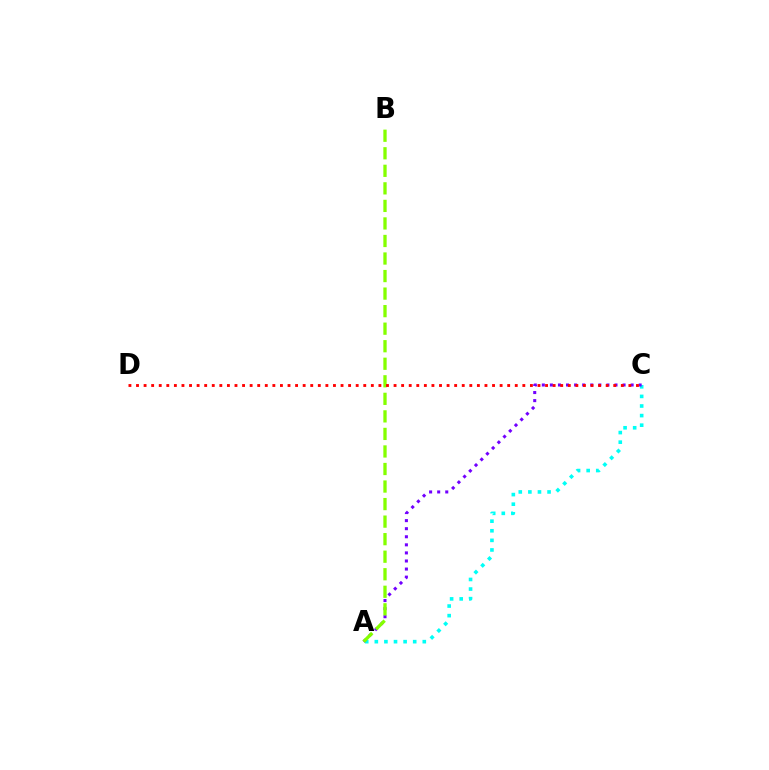{('A', 'C'): [{'color': '#00fff6', 'line_style': 'dotted', 'thickness': 2.61}, {'color': '#7200ff', 'line_style': 'dotted', 'thickness': 2.19}], ('A', 'B'): [{'color': '#84ff00', 'line_style': 'dashed', 'thickness': 2.38}], ('C', 'D'): [{'color': '#ff0000', 'line_style': 'dotted', 'thickness': 2.06}]}